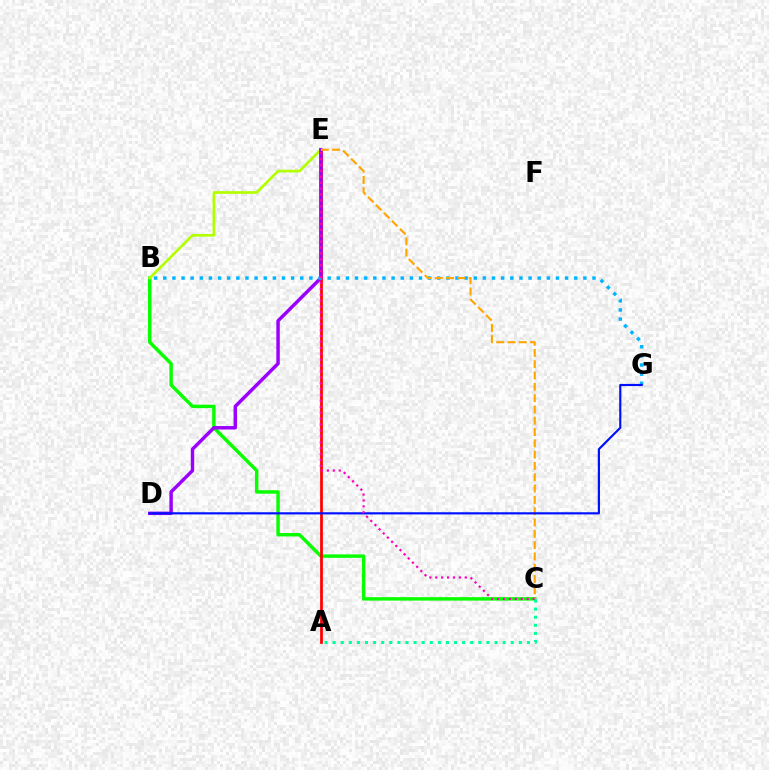{('B', 'C'): [{'color': '#08ff00', 'line_style': 'solid', 'thickness': 2.48}], ('B', 'E'): [{'color': '#b3ff00', 'line_style': 'solid', 'thickness': 1.94}], ('A', 'E'): [{'color': '#ff0000', 'line_style': 'solid', 'thickness': 1.98}], ('D', 'E'): [{'color': '#9b00ff', 'line_style': 'solid', 'thickness': 2.49}], ('B', 'G'): [{'color': '#00b5ff', 'line_style': 'dotted', 'thickness': 2.48}], ('C', 'E'): [{'color': '#ffa500', 'line_style': 'dashed', 'thickness': 1.54}, {'color': '#ff00bd', 'line_style': 'dotted', 'thickness': 1.6}], ('D', 'G'): [{'color': '#0010ff', 'line_style': 'solid', 'thickness': 1.56}], ('A', 'C'): [{'color': '#00ff9d', 'line_style': 'dotted', 'thickness': 2.2}]}